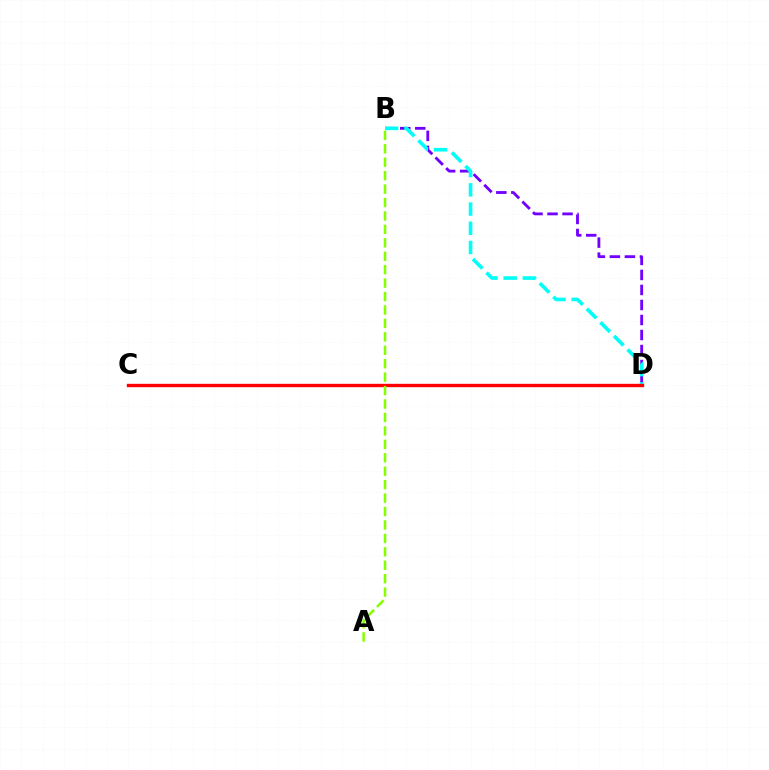{('B', 'D'): [{'color': '#7200ff', 'line_style': 'dashed', 'thickness': 2.04}, {'color': '#00fff6', 'line_style': 'dashed', 'thickness': 2.61}], ('C', 'D'): [{'color': '#ff0000', 'line_style': 'solid', 'thickness': 2.43}], ('A', 'B'): [{'color': '#84ff00', 'line_style': 'dashed', 'thickness': 1.82}]}